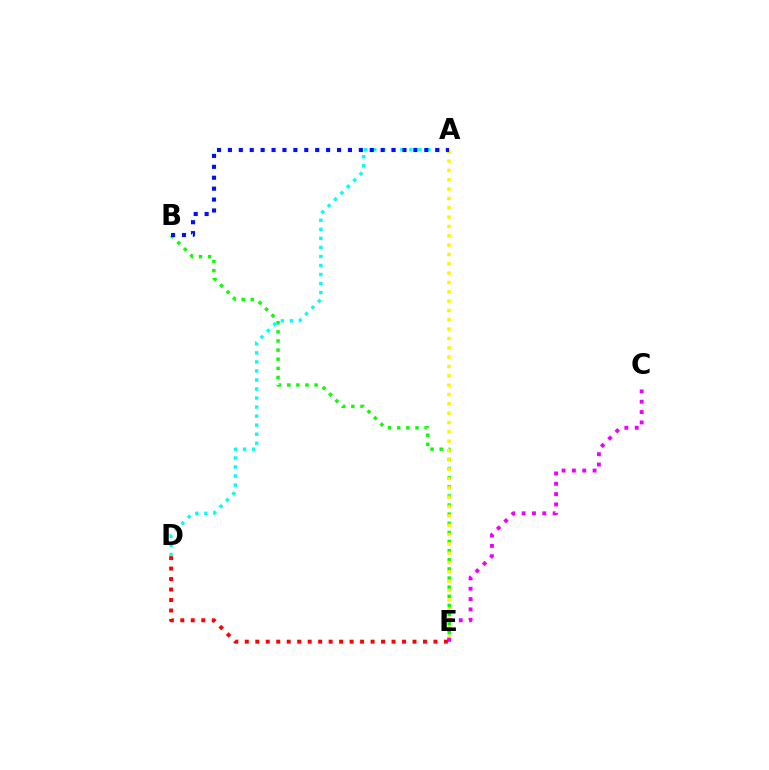{('B', 'E'): [{'color': '#08ff00', 'line_style': 'dotted', 'thickness': 2.48}], ('A', 'E'): [{'color': '#fcf500', 'line_style': 'dotted', 'thickness': 2.54}], ('C', 'E'): [{'color': '#ee00ff', 'line_style': 'dotted', 'thickness': 2.81}], ('D', 'E'): [{'color': '#ff0000', 'line_style': 'dotted', 'thickness': 2.85}], ('A', 'D'): [{'color': '#00fff6', 'line_style': 'dotted', 'thickness': 2.45}], ('A', 'B'): [{'color': '#0010ff', 'line_style': 'dotted', 'thickness': 2.96}]}